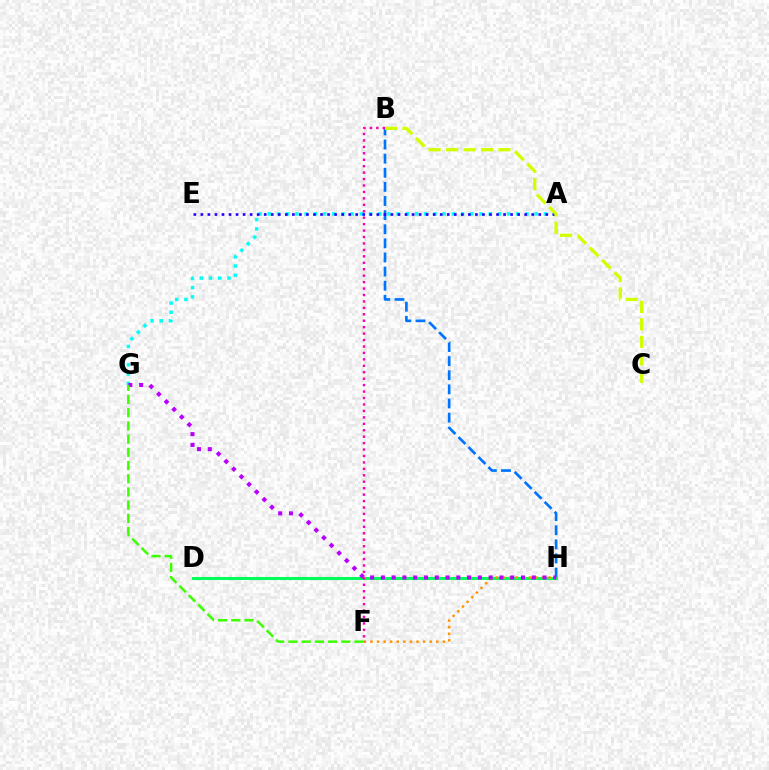{('B', 'H'): [{'color': '#0074ff', 'line_style': 'dashed', 'thickness': 1.92}], ('D', 'H'): [{'color': '#ff0000', 'line_style': 'solid', 'thickness': 2.17}, {'color': '#00ff5c', 'line_style': 'solid', 'thickness': 2.18}], ('A', 'G'): [{'color': '#00fff6', 'line_style': 'dotted', 'thickness': 2.5}], ('F', 'H'): [{'color': '#ff9400', 'line_style': 'dotted', 'thickness': 1.79}], ('A', 'E'): [{'color': '#2500ff', 'line_style': 'dotted', 'thickness': 1.91}], ('B', 'C'): [{'color': '#d1ff00', 'line_style': 'dashed', 'thickness': 2.37}], ('G', 'H'): [{'color': '#b900ff', 'line_style': 'dotted', 'thickness': 2.93}], ('B', 'F'): [{'color': '#ff00ac', 'line_style': 'dotted', 'thickness': 1.75}], ('F', 'G'): [{'color': '#3dff00', 'line_style': 'dashed', 'thickness': 1.79}]}